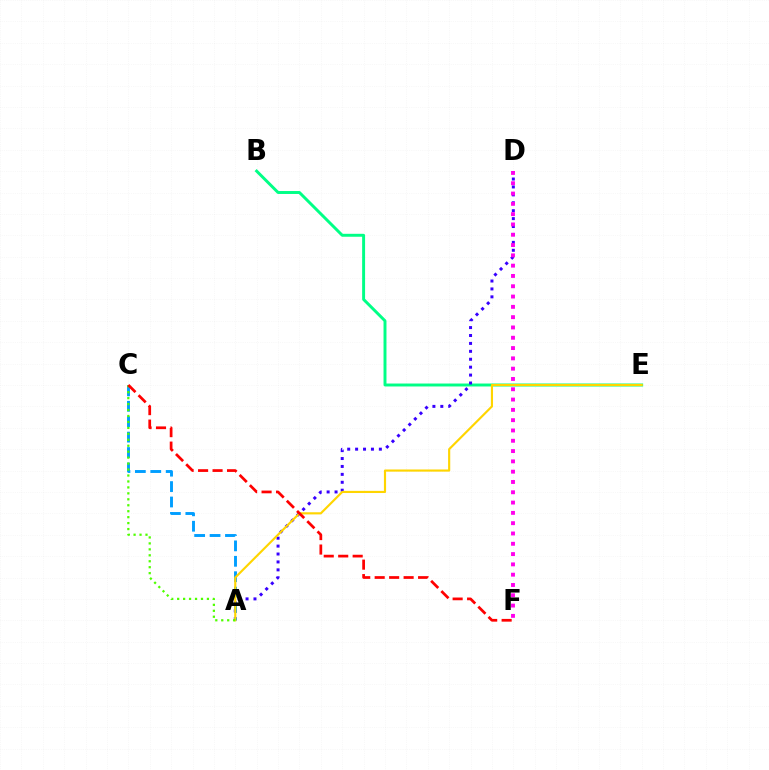{('B', 'E'): [{'color': '#00ff86', 'line_style': 'solid', 'thickness': 2.12}], ('A', 'D'): [{'color': '#3700ff', 'line_style': 'dotted', 'thickness': 2.15}], ('A', 'C'): [{'color': '#009eff', 'line_style': 'dashed', 'thickness': 2.09}, {'color': '#4fff00', 'line_style': 'dotted', 'thickness': 1.62}], ('A', 'E'): [{'color': '#ffd500', 'line_style': 'solid', 'thickness': 1.55}], ('D', 'F'): [{'color': '#ff00ed', 'line_style': 'dotted', 'thickness': 2.8}], ('C', 'F'): [{'color': '#ff0000', 'line_style': 'dashed', 'thickness': 1.97}]}